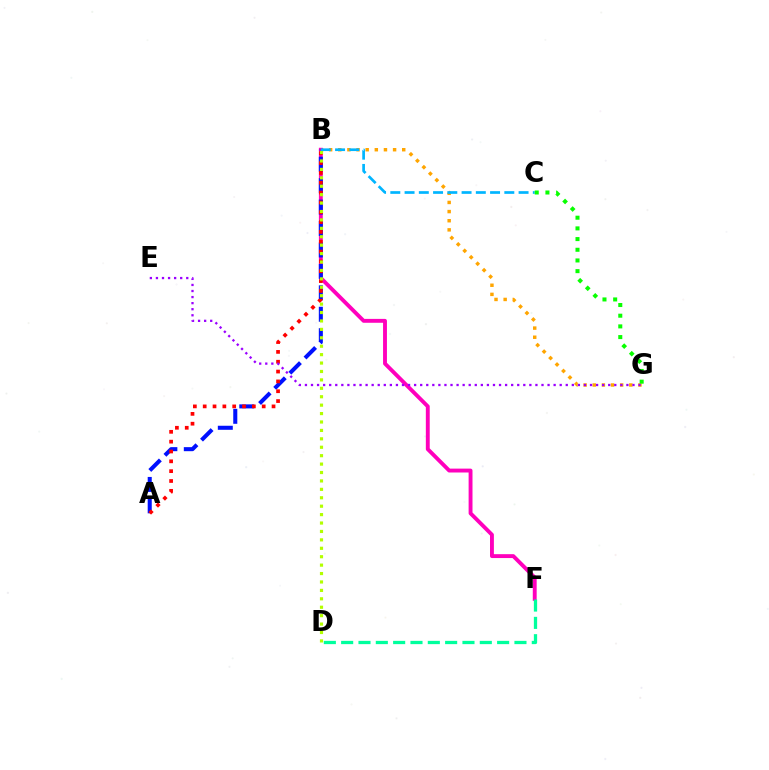{('B', 'G'): [{'color': '#ffa500', 'line_style': 'dotted', 'thickness': 2.48}], ('B', 'F'): [{'color': '#ff00bd', 'line_style': 'solid', 'thickness': 2.8}], ('A', 'B'): [{'color': '#0010ff', 'line_style': 'dashed', 'thickness': 2.91}, {'color': '#ff0000', 'line_style': 'dotted', 'thickness': 2.67}], ('B', 'D'): [{'color': '#b3ff00', 'line_style': 'dotted', 'thickness': 2.29}], ('D', 'F'): [{'color': '#00ff9d', 'line_style': 'dashed', 'thickness': 2.35}], ('E', 'G'): [{'color': '#9b00ff', 'line_style': 'dotted', 'thickness': 1.65}], ('B', 'C'): [{'color': '#00b5ff', 'line_style': 'dashed', 'thickness': 1.94}], ('C', 'G'): [{'color': '#08ff00', 'line_style': 'dotted', 'thickness': 2.9}]}